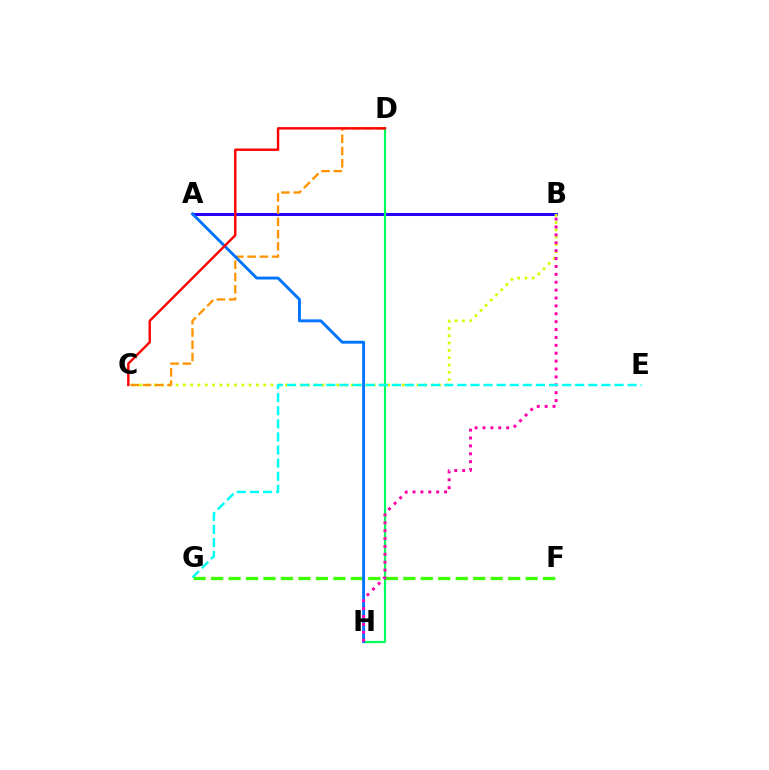{('A', 'B'): [{'color': '#b900ff', 'line_style': 'dashed', 'thickness': 2.0}, {'color': '#2500ff', 'line_style': 'solid', 'thickness': 2.18}], ('F', 'G'): [{'color': '#3dff00', 'line_style': 'dashed', 'thickness': 2.37}], ('B', 'C'): [{'color': '#d1ff00', 'line_style': 'dotted', 'thickness': 1.98}], ('D', 'H'): [{'color': '#00ff5c', 'line_style': 'solid', 'thickness': 1.58}], ('C', 'D'): [{'color': '#ff9400', 'line_style': 'dashed', 'thickness': 1.66}, {'color': '#ff0000', 'line_style': 'solid', 'thickness': 1.73}], ('A', 'H'): [{'color': '#0074ff', 'line_style': 'solid', 'thickness': 2.08}], ('B', 'H'): [{'color': '#ff00ac', 'line_style': 'dotted', 'thickness': 2.14}], ('E', 'G'): [{'color': '#00fff6', 'line_style': 'dashed', 'thickness': 1.78}]}